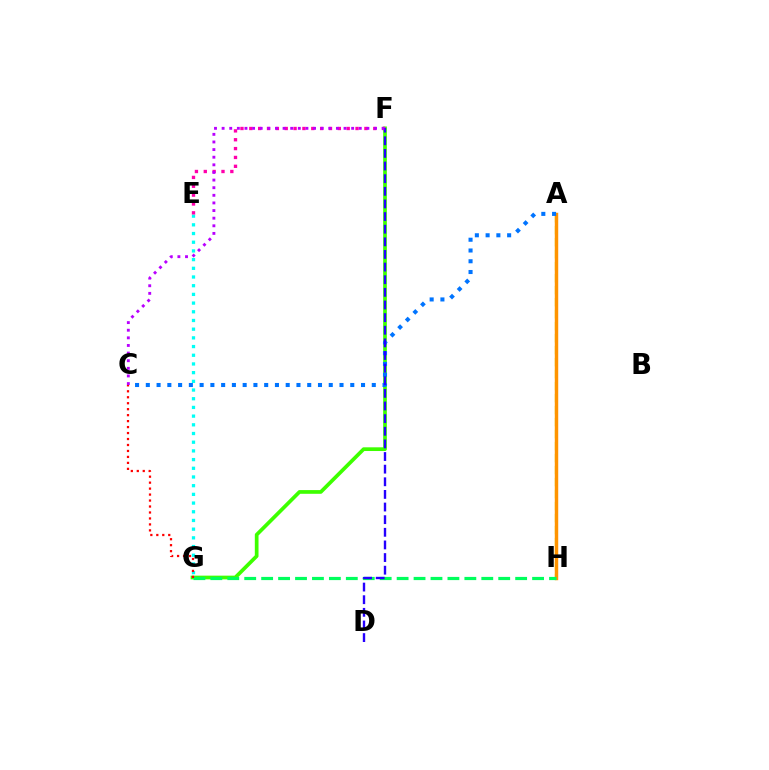{('E', 'G'): [{'color': '#00fff6', 'line_style': 'dotted', 'thickness': 2.36}], ('F', 'G'): [{'color': '#3dff00', 'line_style': 'solid', 'thickness': 2.67}], ('E', 'F'): [{'color': '#ff00ac', 'line_style': 'dotted', 'thickness': 2.41}], ('A', 'H'): [{'color': '#d1ff00', 'line_style': 'dashed', 'thickness': 1.63}, {'color': '#ff9400', 'line_style': 'solid', 'thickness': 2.47}], ('A', 'C'): [{'color': '#0074ff', 'line_style': 'dotted', 'thickness': 2.92}], ('G', 'H'): [{'color': '#00ff5c', 'line_style': 'dashed', 'thickness': 2.3}], ('C', 'G'): [{'color': '#ff0000', 'line_style': 'dotted', 'thickness': 1.62}], ('D', 'F'): [{'color': '#2500ff', 'line_style': 'dashed', 'thickness': 1.72}], ('C', 'F'): [{'color': '#b900ff', 'line_style': 'dotted', 'thickness': 2.07}]}